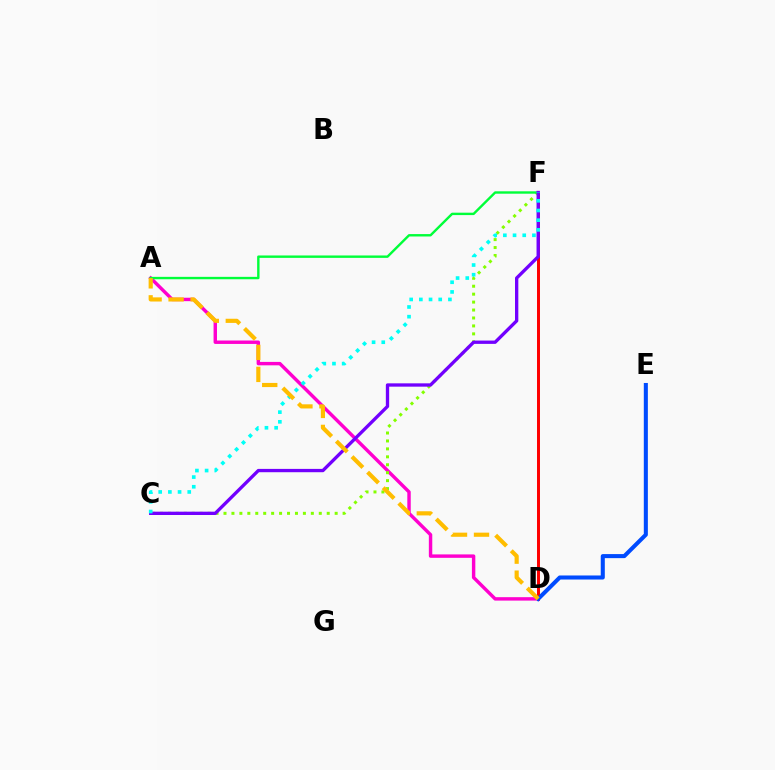{('D', 'F'): [{'color': '#ff0000', 'line_style': 'solid', 'thickness': 2.14}], ('A', 'D'): [{'color': '#ff00cf', 'line_style': 'solid', 'thickness': 2.46}, {'color': '#ffbd00', 'line_style': 'dashed', 'thickness': 2.99}], ('C', 'F'): [{'color': '#84ff00', 'line_style': 'dotted', 'thickness': 2.16}, {'color': '#7200ff', 'line_style': 'solid', 'thickness': 2.39}, {'color': '#00fff6', 'line_style': 'dotted', 'thickness': 2.63}], ('A', 'F'): [{'color': '#00ff39', 'line_style': 'solid', 'thickness': 1.73}], ('D', 'E'): [{'color': '#004bff', 'line_style': 'solid', 'thickness': 2.92}]}